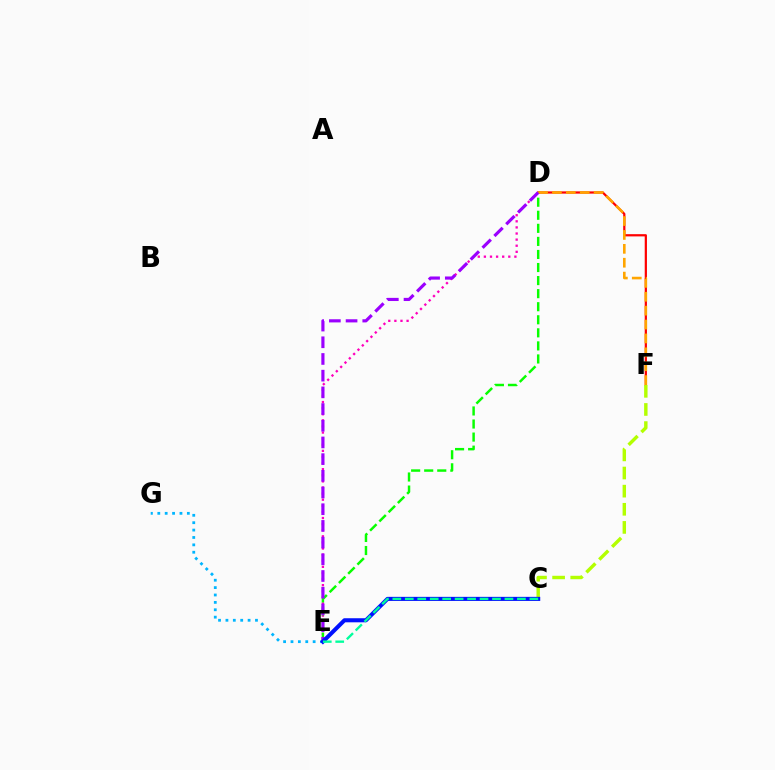{('D', 'F'): [{'color': '#ff0000', 'line_style': 'solid', 'thickness': 1.61}, {'color': '#ffa500', 'line_style': 'dashed', 'thickness': 1.89}], ('D', 'E'): [{'color': '#ff00bd', 'line_style': 'dotted', 'thickness': 1.66}, {'color': '#08ff00', 'line_style': 'dashed', 'thickness': 1.77}, {'color': '#9b00ff', 'line_style': 'dashed', 'thickness': 2.27}], ('C', 'F'): [{'color': '#b3ff00', 'line_style': 'dashed', 'thickness': 2.46}], ('E', 'G'): [{'color': '#00b5ff', 'line_style': 'dotted', 'thickness': 2.01}], ('C', 'E'): [{'color': '#0010ff', 'line_style': 'solid', 'thickness': 2.93}, {'color': '#00ff9d', 'line_style': 'dashed', 'thickness': 1.69}]}